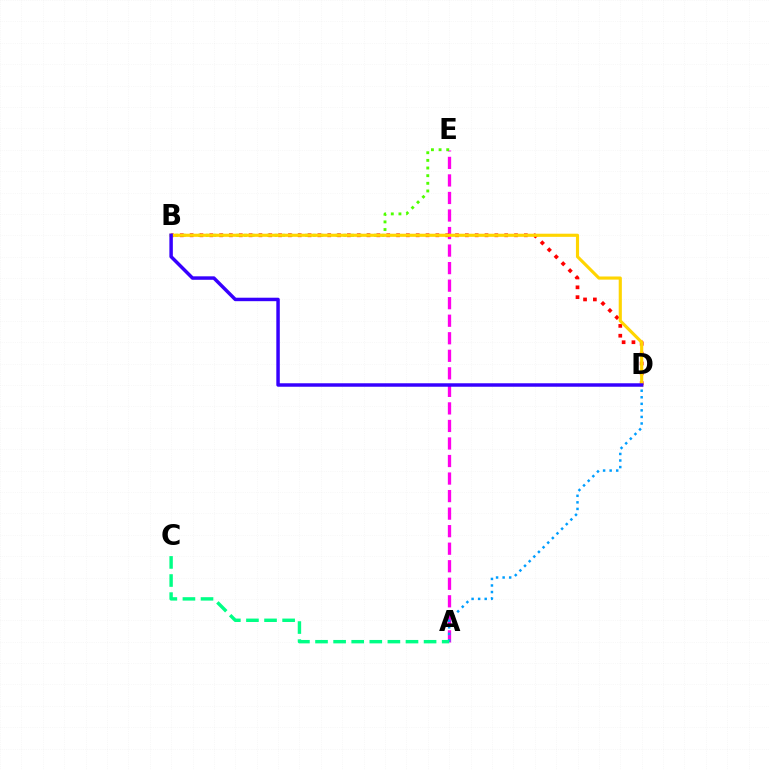{('A', 'E'): [{'color': '#ff00ed', 'line_style': 'dashed', 'thickness': 2.38}], ('B', 'E'): [{'color': '#4fff00', 'line_style': 'dotted', 'thickness': 2.08}], ('B', 'D'): [{'color': '#ff0000', 'line_style': 'dotted', 'thickness': 2.67}, {'color': '#ffd500', 'line_style': 'solid', 'thickness': 2.26}, {'color': '#3700ff', 'line_style': 'solid', 'thickness': 2.5}], ('A', 'D'): [{'color': '#009eff', 'line_style': 'dotted', 'thickness': 1.78}], ('A', 'C'): [{'color': '#00ff86', 'line_style': 'dashed', 'thickness': 2.46}]}